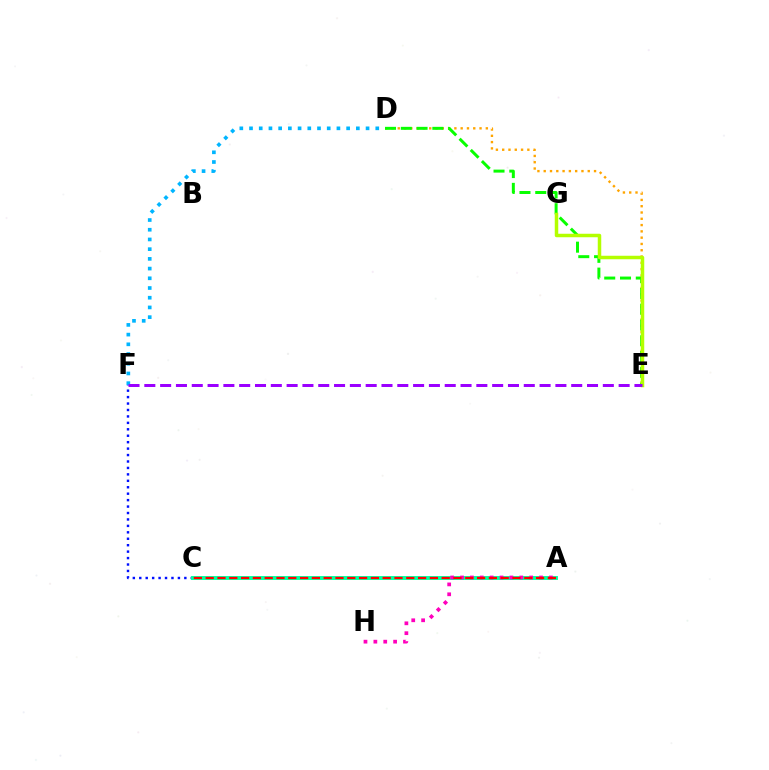{('C', 'F'): [{'color': '#0010ff', 'line_style': 'dotted', 'thickness': 1.75}], ('D', 'E'): [{'color': '#ffa500', 'line_style': 'dotted', 'thickness': 1.71}, {'color': '#08ff00', 'line_style': 'dashed', 'thickness': 2.14}], ('D', 'F'): [{'color': '#00b5ff', 'line_style': 'dotted', 'thickness': 2.64}], ('E', 'G'): [{'color': '#b3ff00', 'line_style': 'solid', 'thickness': 2.51}], ('A', 'C'): [{'color': '#00ff9d', 'line_style': 'solid', 'thickness': 2.8}, {'color': '#ff0000', 'line_style': 'dashed', 'thickness': 1.6}], ('A', 'H'): [{'color': '#ff00bd', 'line_style': 'dotted', 'thickness': 2.68}], ('E', 'F'): [{'color': '#9b00ff', 'line_style': 'dashed', 'thickness': 2.15}]}